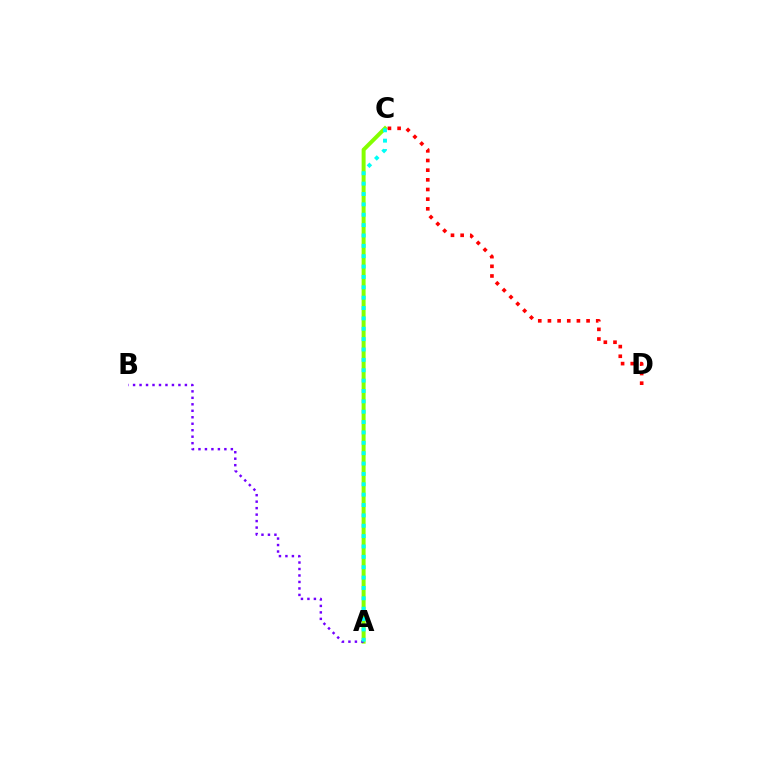{('A', 'C'): [{'color': '#84ff00', 'line_style': 'solid', 'thickness': 2.85}, {'color': '#00fff6', 'line_style': 'dotted', 'thickness': 2.82}], ('C', 'D'): [{'color': '#ff0000', 'line_style': 'dotted', 'thickness': 2.62}], ('A', 'B'): [{'color': '#7200ff', 'line_style': 'dotted', 'thickness': 1.76}]}